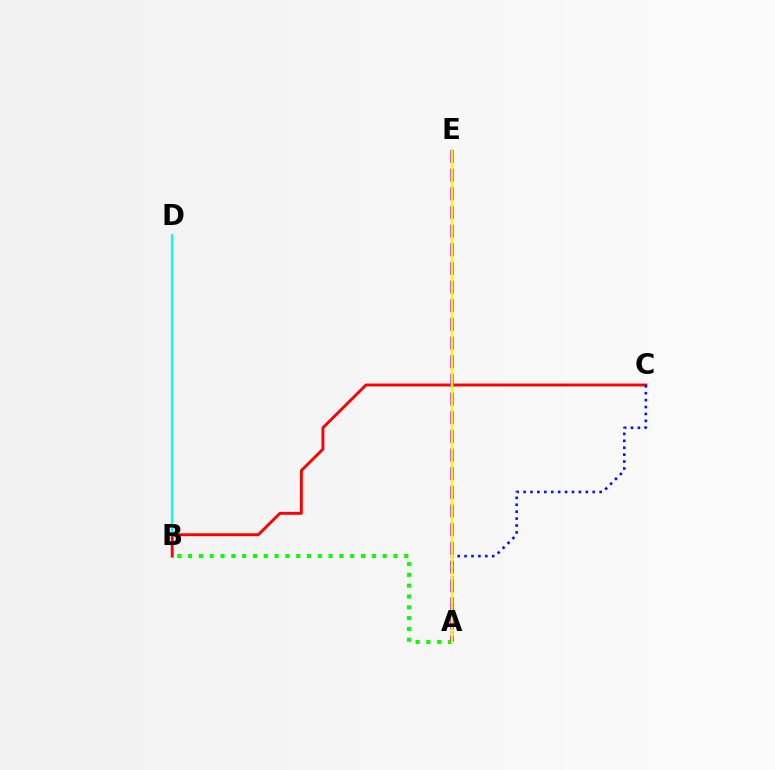{('B', 'D'): [{'color': '#00fff6', 'line_style': 'solid', 'thickness': 1.52}], ('A', 'B'): [{'color': '#08ff00', 'line_style': 'dotted', 'thickness': 2.94}], ('B', 'C'): [{'color': '#ff0000', 'line_style': 'solid', 'thickness': 2.08}], ('A', 'E'): [{'color': '#ee00ff', 'line_style': 'dashed', 'thickness': 2.54}, {'color': '#fcf500', 'line_style': 'solid', 'thickness': 1.67}], ('A', 'C'): [{'color': '#0010ff', 'line_style': 'dotted', 'thickness': 1.88}]}